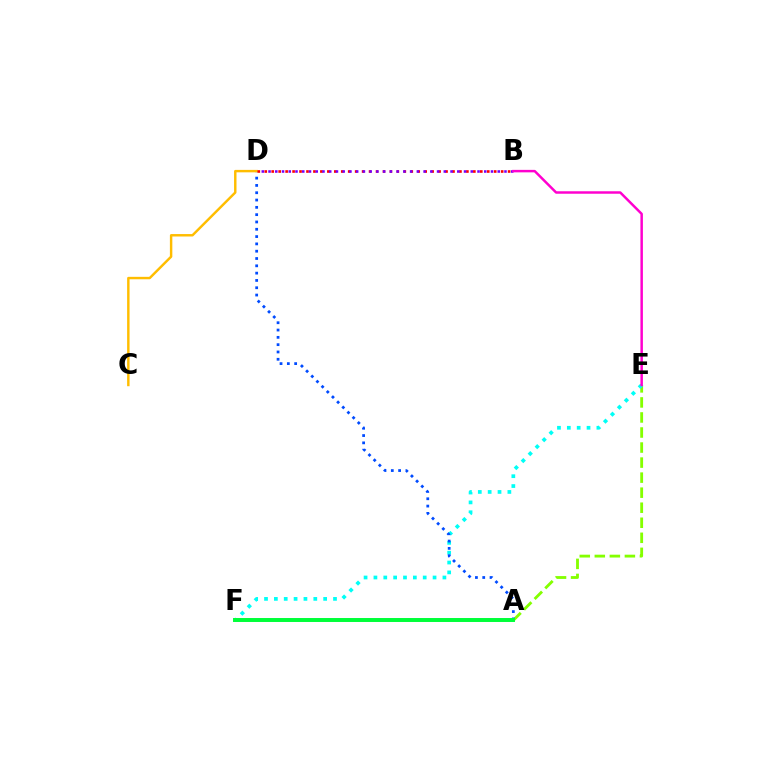{('A', 'E'): [{'color': '#84ff00', 'line_style': 'dashed', 'thickness': 2.04}], ('E', 'F'): [{'color': '#00fff6', 'line_style': 'dotted', 'thickness': 2.68}], ('A', 'D'): [{'color': '#004bff', 'line_style': 'dotted', 'thickness': 1.99}], ('C', 'D'): [{'color': '#ffbd00', 'line_style': 'solid', 'thickness': 1.76}], ('B', 'D'): [{'color': '#ff0000', 'line_style': 'dotted', 'thickness': 1.89}, {'color': '#7200ff', 'line_style': 'dotted', 'thickness': 1.83}], ('B', 'E'): [{'color': '#ff00cf', 'line_style': 'solid', 'thickness': 1.79}], ('A', 'F'): [{'color': '#00ff39', 'line_style': 'solid', 'thickness': 2.85}]}